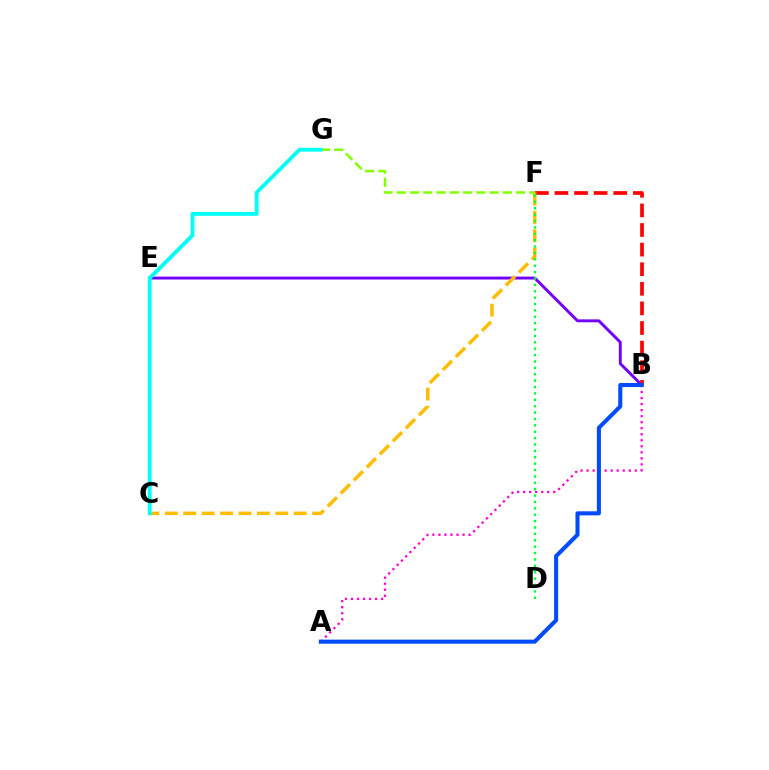{('B', 'E'): [{'color': '#7200ff', 'line_style': 'solid', 'thickness': 2.1}], ('B', 'F'): [{'color': '#ff0000', 'line_style': 'dashed', 'thickness': 2.66}], ('A', 'B'): [{'color': '#ff00cf', 'line_style': 'dotted', 'thickness': 1.64}, {'color': '#004bff', 'line_style': 'solid', 'thickness': 2.93}], ('C', 'F'): [{'color': '#ffbd00', 'line_style': 'dashed', 'thickness': 2.5}], ('D', 'F'): [{'color': '#00ff39', 'line_style': 'dotted', 'thickness': 1.74}], ('F', 'G'): [{'color': '#84ff00', 'line_style': 'dashed', 'thickness': 1.8}], ('C', 'G'): [{'color': '#00fff6', 'line_style': 'solid', 'thickness': 2.77}]}